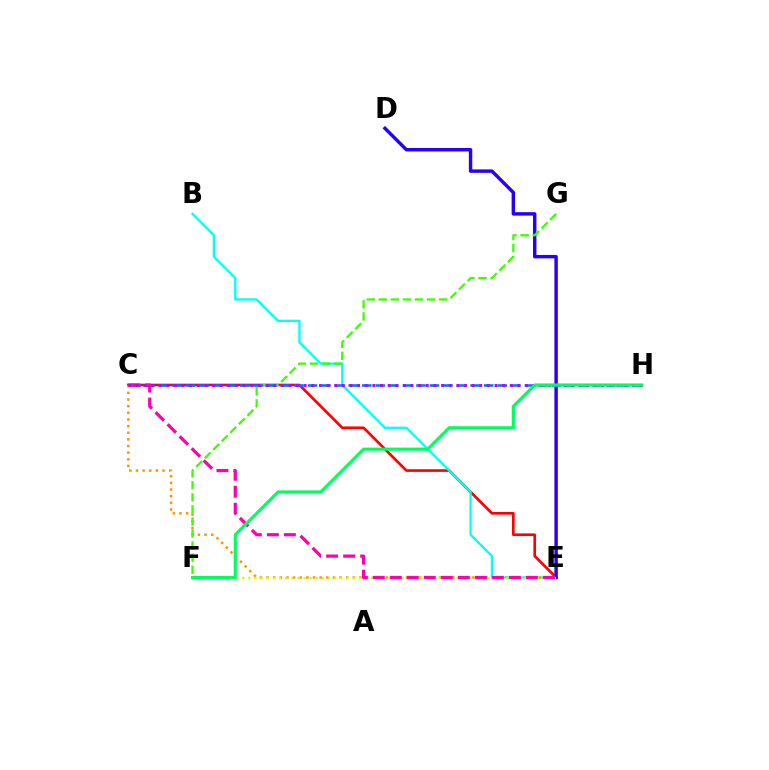{('C', 'E'): [{'color': '#ff0000', 'line_style': 'solid', 'thickness': 1.91}, {'color': '#ff9400', 'line_style': 'dotted', 'thickness': 1.8}, {'color': '#ff00ac', 'line_style': 'dashed', 'thickness': 2.31}], ('B', 'E'): [{'color': '#00fff6', 'line_style': 'solid', 'thickness': 1.64}], ('D', 'E'): [{'color': '#2500ff', 'line_style': 'solid', 'thickness': 2.47}], ('E', 'F'): [{'color': '#d1ff00', 'line_style': 'dotted', 'thickness': 1.67}], ('F', 'G'): [{'color': '#3dff00', 'line_style': 'dashed', 'thickness': 1.64}], ('C', 'H'): [{'color': '#0074ff', 'line_style': 'dashed', 'thickness': 1.84}, {'color': '#b900ff', 'line_style': 'dotted', 'thickness': 2.07}], ('F', 'H'): [{'color': '#00ff5c', 'line_style': 'solid', 'thickness': 2.25}]}